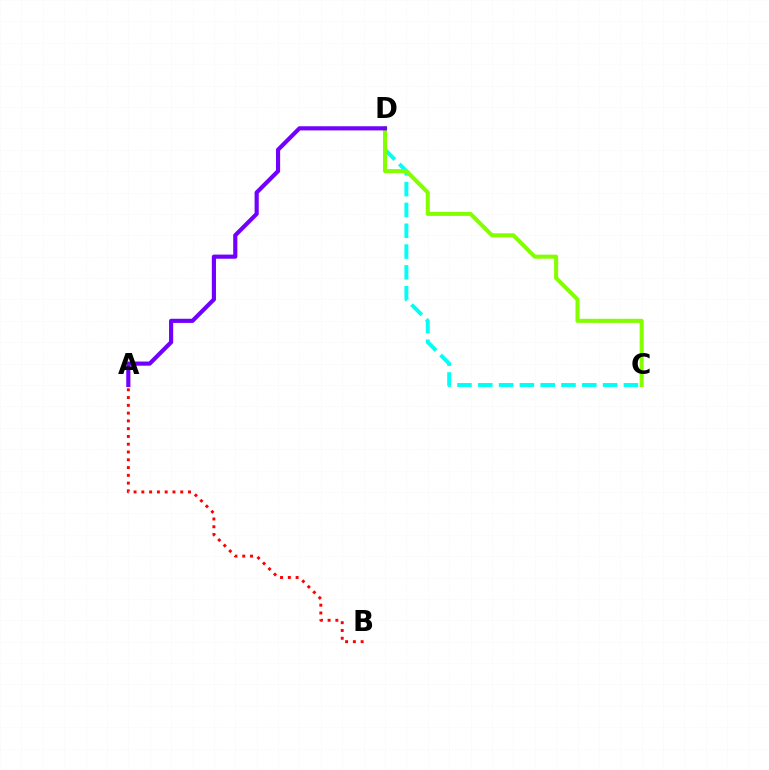{('C', 'D'): [{'color': '#00fff6', 'line_style': 'dashed', 'thickness': 2.83}, {'color': '#84ff00', 'line_style': 'solid', 'thickness': 2.91}], ('A', 'D'): [{'color': '#7200ff', 'line_style': 'solid', 'thickness': 2.99}], ('A', 'B'): [{'color': '#ff0000', 'line_style': 'dotted', 'thickness': 2.11}]}